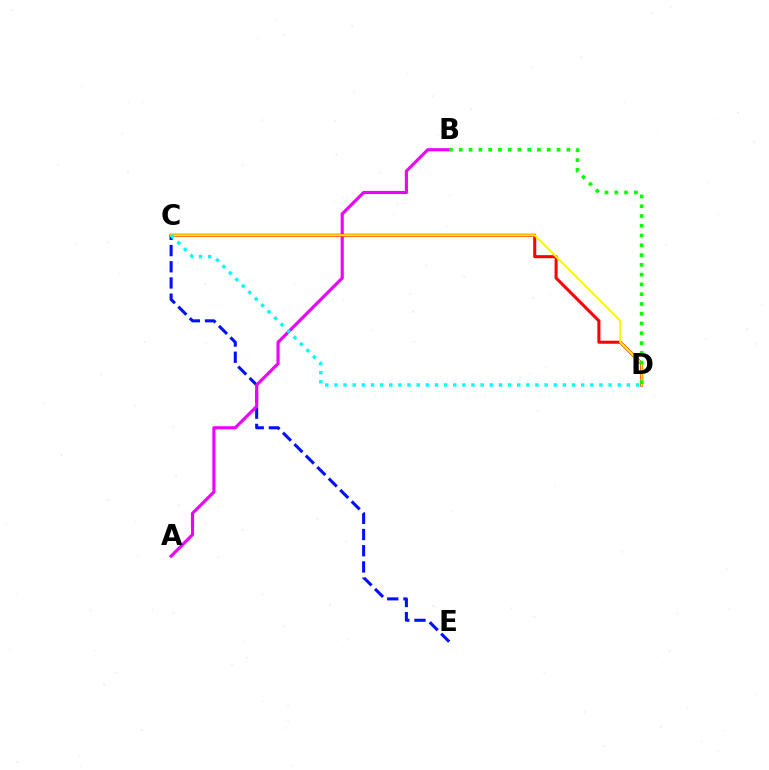{('C', 'E'): [{'color': '#0010ff', 'line_style': 'dashed', 'thickness': 2.2}], ('A', 'B'): [{'color': '#ee00ff', 'line_style': 'solid', 'thickness': 2.24}], ('C', 'D'): [{'color': '#ff0000', 'line_style': 'solid', 'thickness': 2.19}, {'color': '#fcf500', 'line_style': 'solid', 'thickness': 1.51}, {'color': '#00fff6', 'line_style': 'dotted', 'thickness': 2.48}], ('B', 'D'): [{'color': '#08ff00', 'line_style': 'dotted', 'thickness': 2.66}]}